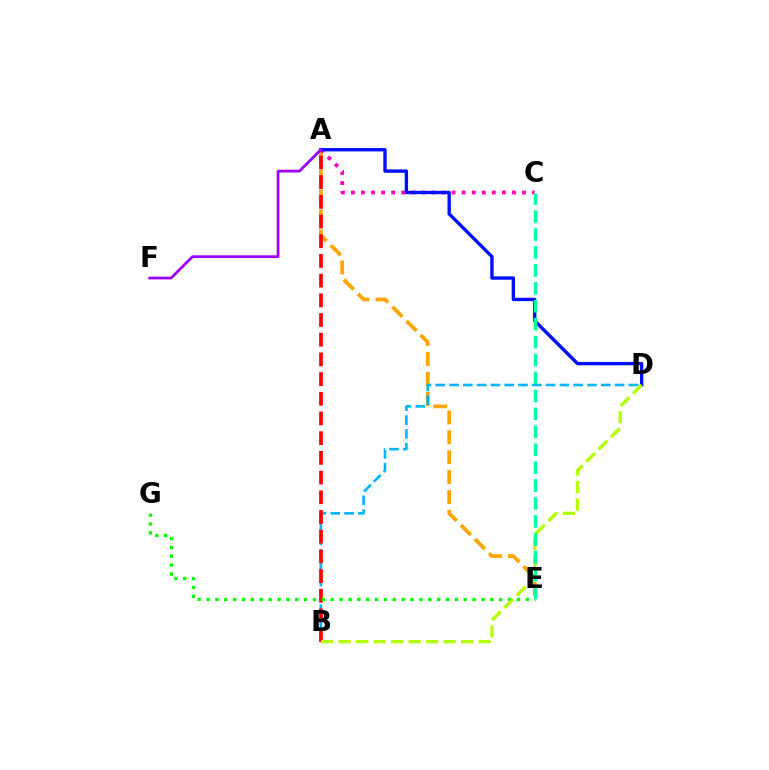{('A', 'E'): [{'color': '#ffa500', 'line_style': 'dashed', 'thickness': 2.71}], ('A', 'C'): [{'color': '#ff00bd', 'line_style': 'dotted', 'thickness': 2.74}], ('B', 'D'): [{'color': '#00b5ff', 'line_style': 'dashed', 'thickness': 1.87}, {'color': '#b3ff00', 'line_style': 'dashed', 'thickness': 2.38}], ('A', 'B'): [{'color': '#ff0000', 'line_style': 'dashed', 'thickness': 2.68}], ('E', 'G'): [{'color': '#08ff00', 'line_style': 'dotted', 'thickness': 2.41}], ('A', 'D'): [{'color': '#0010ff', 'line_style': 'solid', 'thickness': 2.43}], ('C', 'E'): [{'color': '#00ff9d', 'line_style': 'dashed', 'thickness': 2.44}], ('A', 'F'): [{'color': '#9b00ff', 'line_style': 'solid', 'thickness': 1.98}]}